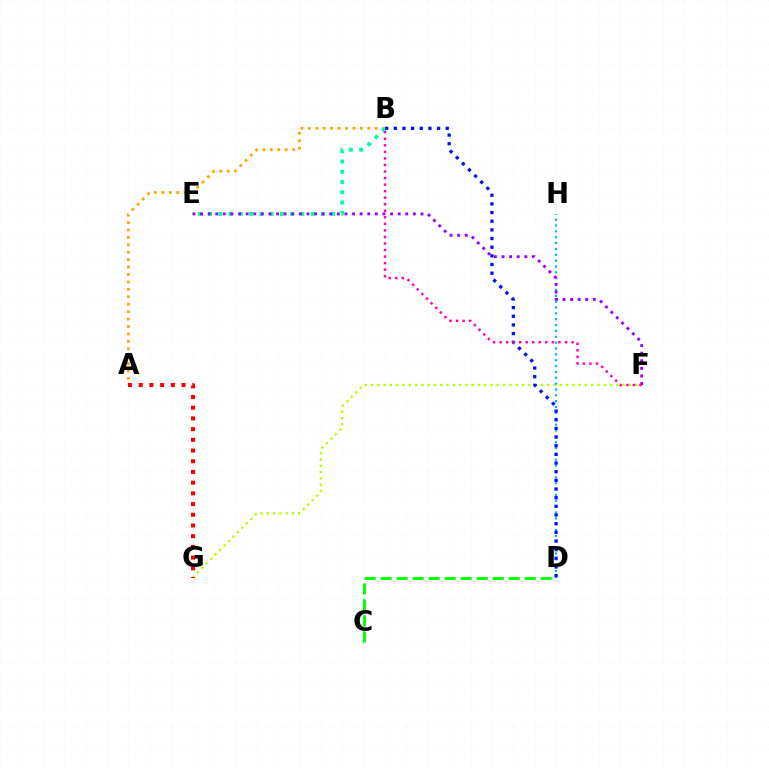{('A', 'B'): [{'color': '#ffa500', 'line_style': 'dotted', 'thickness': 2.02}], ('B', 'E'): [{'color': '#00ff9d', 'line_style': 'dotted', 'thickness': 2.78}], ('C', 'D'): [{'color': '#08ff00', 'line_style': 'dashed', 'thickness': 2.17}], ('F', 'G'): [{'color': '#b3ff00', 'line_style': 'dotted', 'thickness': 1.71}], ('D', 'H'): [{'color': '#00b5ff', 'line_style': 'dotted', 'thickness': 1.59}], ('B', 'D'): [{'color': '#0010ff', 'line_style': 'dotted', 'thickness': 2.35}], ('A', 'G'): [{'color': '#ff0000', 'line_style': 'dotted', 'thickness': 2.91}], ('E', 'F'): [{'color': '#9b00ff', 'line_style': 'dotted', 'thickness': 2.06}], ('B', 'F'): [{'color': '#ff00bd', 'line_style': 'dotted', 'thickness': 1.78}]}